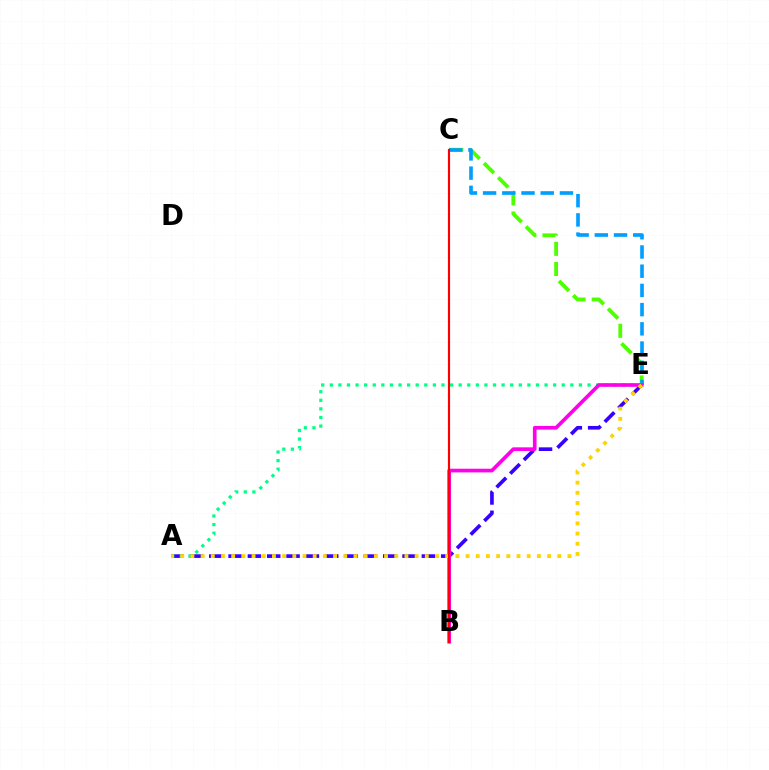{('C', 'E'): [{'color': '#4fff00', 'line_style': 'dashed', 'thickness': 2.74}, {'color': '#009eff', 'line_style': 'dashed', 'thickness': 2.61}], ('A', 'E'): [{'color': '#3700ff', 'line_style': 'dashed', 'thickness': 2.63}, {'color': '#00ff86', 'line_style': 'dotted', 'thickness': 2.33}, {'color': '#ffd500', 'line_style': 'dotted', 'thickness': 2.77}], ('B', 'E'): [{'color': '#ff00ed', 'line_style': 'solid', 'thickness': 2.65}], ('B', 'C'): [{'color': '#ff0000', 'line_style': 'solid', 'thickness': 1.56}]}